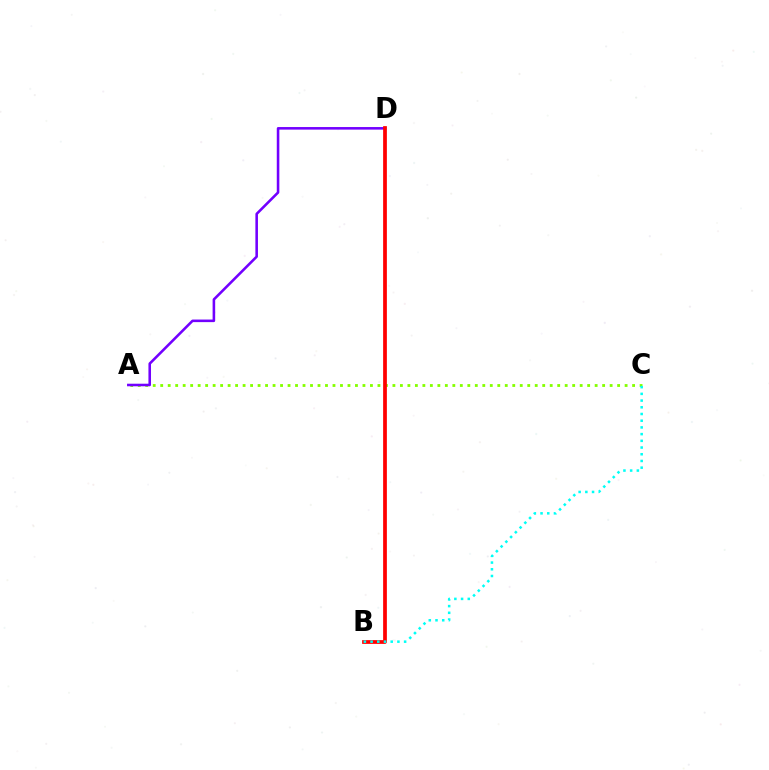{('A', 'C'): [{'color': '#84ff00', 'line_style': 'dotted', 'thickness': 2.04}], ('A', 'D'): [{'color': '#7200ff', 'line_style': 'solid', 'thickness': 1.85}], ('B', 'D'): [{'color': '#ff0000', 'line_style': 'solid', 'thickness': 2.69}], ('B', 'C'): [{'color': '#00fff6', 'line_style': 'dotted', 'thickness': 1.82}]}